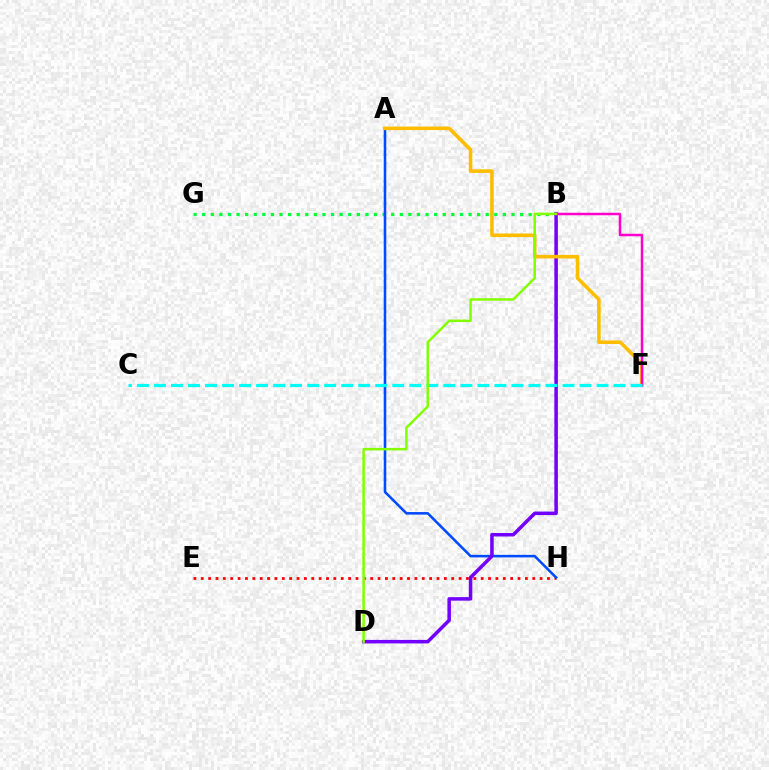{('E', 'H'): [{'color': '#ff0000', 'line_style': 'dotted', 'thickness': 2.0}], ('B', 'G'): [{'color': '#00ff39', 'line_style': 'dotted', 'thickness': 2.33}], ('A', 'H'): [{'color': '#004bff', 'line_style': 'solid', 'thickness': 1.85}], ('B', 'D'): [{'color': '#7200ff', 'line_style': 'solid', 'thickness': 2.53}, {'color': '#84ff00', 'line_style': 'solid', 'thickness': 1.81}], ('A', 'F'): [{'color': '#ffbd00', 'line_style': 'solid', 'thickness': 2.59}], ('B', 'F'): [{'color': '#ff00cf', 'line_style': 'solid', 'thickness': 1.8}], ('C', 'F'): [{'color': '#00fff6', 'line_style': 'dashed', 'thickness': 2.31}]}